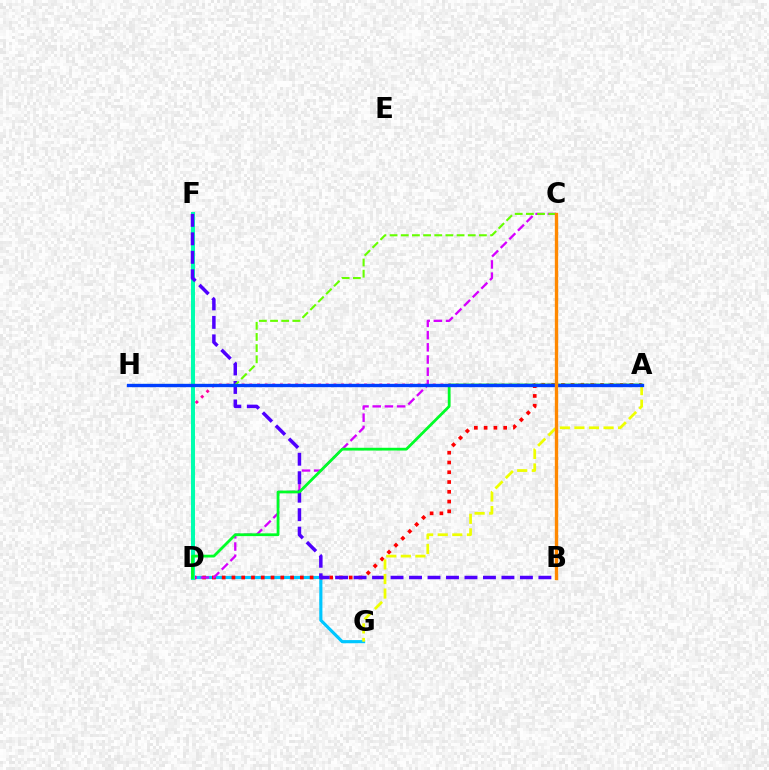{('D', 'G'): [{'color': '#00c7ff', 'line_style': 'solid', 'thickness': 2.27}], ('A', 'D'): [{'color': '#ff00a0', 'line_style': 'dotted', 'thickness': 2.08}, {'color': '#ff0000', 'line_style': 'dotted', 'thickness': 2.66}, {'color': '#00ff27', 'line_style': 'solid', 'thickness': 2.0}], ('C', 'D'): [{'color': '#d600ff', 'line_style': 'dashed', 'thickness': 1.66}], ('D', 'F'): [{'color': '#00ffaf', 'line_style': 'solid', 'thickness': 2.9}], ('B', 'F'): [{'color': '#4f00ff', 'line_style': 'dashed', 'thickness': 2.51}], ('A', 'G'): [{'color': '#eeff00', 'line_style': 'dashed', 'thickness': 1.98}], ('C', 'H'): [{'color': '#66ff00', 'line_style': 'dashed', 'thickness': 1.52}], ('A', 'H'): [{'color': '#003fff', 'line_style': 'solid', 'thickness': 2.41}], ('B', 'C'): [{'color': '#ff8800', 'line_style': 'solid', 'thickness': 2.41}]}